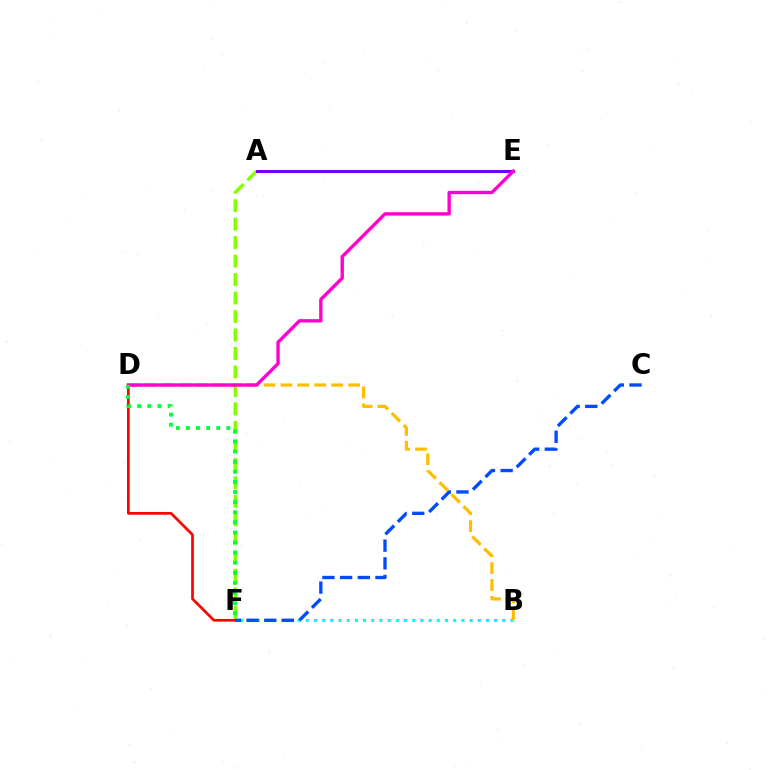{('B', 'F'): [{'color': '#00fff6', 'line_style': 'dotted', 'thickness': 2.22}], ('A', 'F'): [{'color': '#84ff00', 'line_style': 'dashed', 'thickness': 2.51}], ('A', 'E'): [{'color': '#7200ff', 'line_style': 'solid', 'thickness': 2.15}], ('B', 'D'): [{'color': '#ffbd00', 'line_style': 'dashed', 'thickness': 2.3}], ('D', 'F'): [{'color': '#ff0000', 'line_style': 'solid', 'thickness': 1.95}, {'color': '#00ff39', 'line_style': 'dotted', 'thickness': 2.74}], ('D', 'E'): [{'color': '#ff00cf', 'line_style': 'solid', 'thickness': 2.41}], ('C', 'F'): [{'color': '#004bff', 'line_style': 'dashed', 'thickness': 2.4}]}